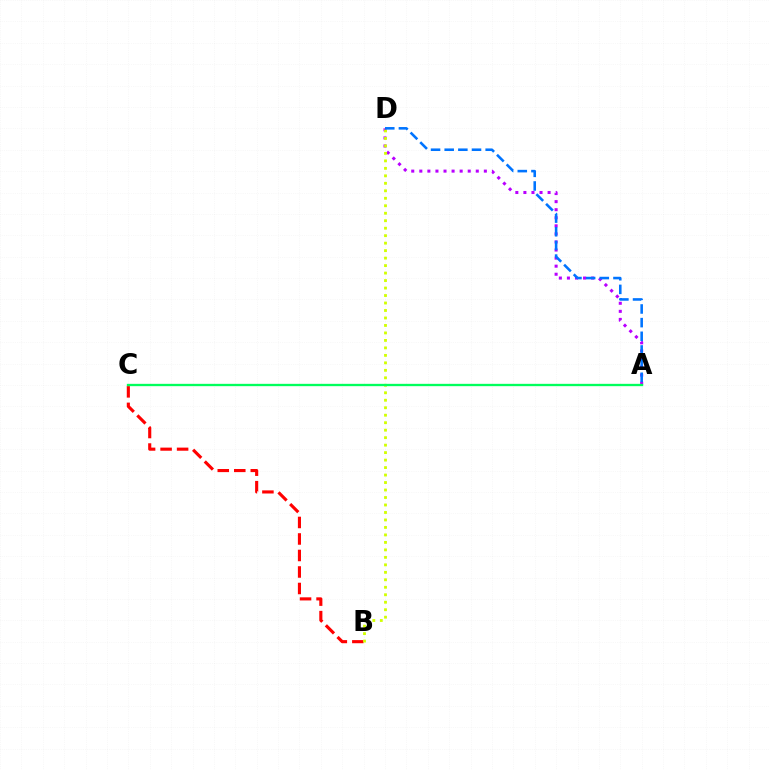{('B', 'C'): [{'color': '#ff0000', 'line_style': 'dashed', 'thickness': 2.24}], ('A', 'D'): [{'color': '#b900ff', 'line_style': 'dotted', 'thickness': 2.19}, {'color': '#0074ff', 'line_style': 'dashed', 'thickness': 1.86}], ('B', 'D'): [{'color': '#d1ff00', 'line_style': 'dotted', 'thickness': 2.03}], ('A', 'C'): [{'color': '#00ff5c', 'line_style': 'solid', 'thickness': 1.68}]}